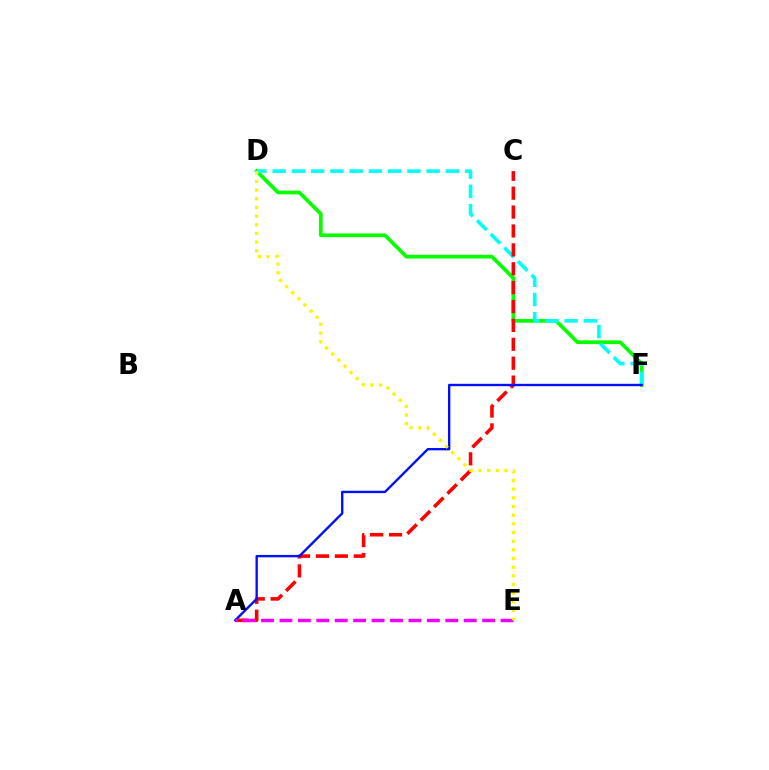{('D', 'F'): [{'color': '#08ff00', 'line_style': 'solid', 'thickness': 2.68}, {'color': '#00fff6', 'line_style': 'dashed', 'thickness': 2.61}], ('A', 'C'): [{'color': '#ff0000', 'line_style': 'dashed', 'thickness': 2.57}], ('A', 'F'): [{'color': '#0010ff', 'line_style': 'solid', 'thickness': 1.71}], ('A', 'E'): [{'color': '#ee00ff', 'line_style': 'dashed', 'thickness': 2.5}], ('D', 'E'): [{'color': '#fcf500', 'line_style': 'dotted', 'thickness': 2.35}]}